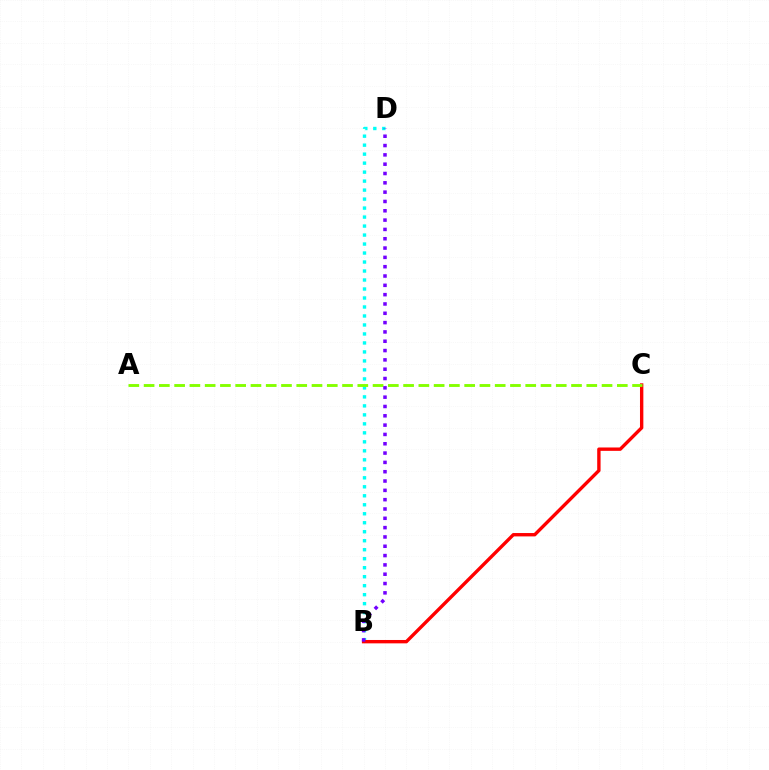{('B', 'D'): [{'color': '#00fff6', 'line_style': 'dotted', 'thickness': 2.44}, {'color': '#7200ff', 'line_style': 'dotted', 'thickness': 2.53}], ('B', 'C'): [{'color': '#ff0000', 'line_style': 'solid', 'thickness': 2.43}], ('A', 'C'): [{'color': '#84ff00', 'line_style': 'dashed', 'thickness': 2.07}]}